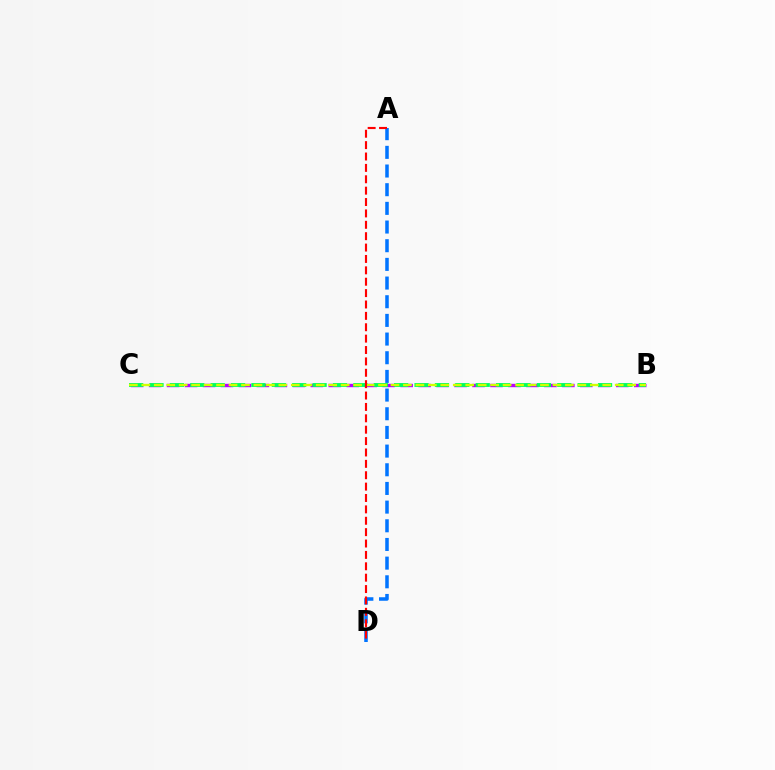{('B', 'C'): [{'color': '#b900ff', 'line_style': 'dashed', 'thickness': 2.44}, {'color': '#00ff5c', 'line_style': 'dashed', 'thickness': 2.77}, {'color': '#d1ff00', 'line_style': 'dashed', 'thickness': 1.69}], ('A', 'D'): [{'color': '#0074ff', 'line_style': 'dashed', 'thickness': 2.54}, {'color': '#ff0000', 'line_style': 'dashed', 'thickness': 1.55}]}